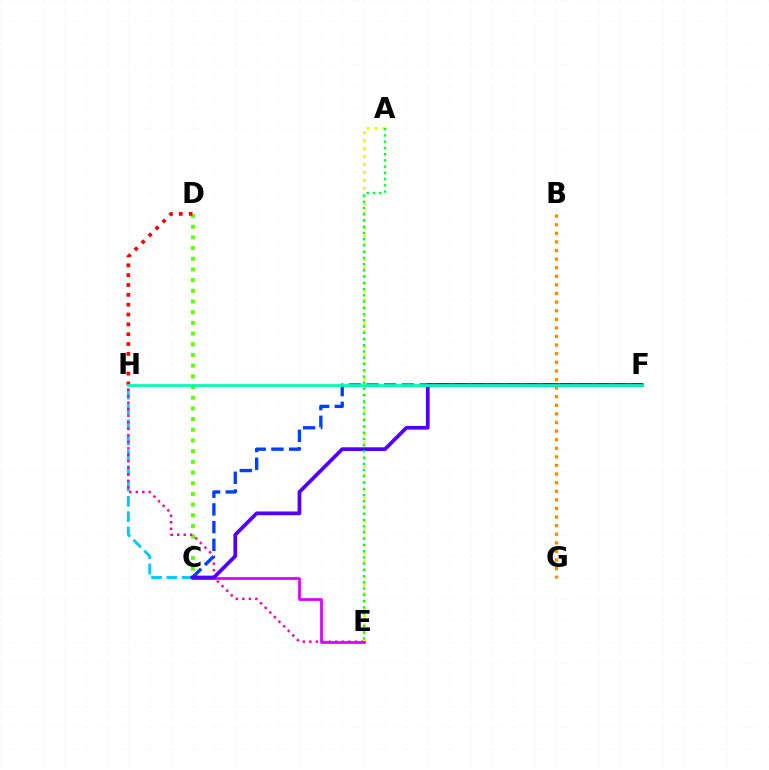{('C', 'D'): [{'color': '#66ff00', 'line_style': 'dotted', 'thickness': 2.9}], ('C', 'H'): [{'color': '#00c7ff', 'line_style': 'dashed', 'thickness': 2.08}], ('B', 'G'): [{'color': '#ff8800', 'line_style': 'dotted', 'thickness': 2.34}], ('E', 'H'): [{'color': '#ff00a0', 'line_style': 'dotted', 'thickness': 1.77}], ('C', 'F'): [{'color': '#003fff', 'line_style': 'dashed', 'thickness': 2.4}, {'color': '#4f00ff', 'line_style': 'solid', 'thickness': 2.68}], ('D', 'H'): [{'color': '#ff0000', 'line_style': 'dotted', 'thickness': 2.68}], ('A', 'E'): [{'color': '#eeff00', 'line_style': 'dotted', 'thickness': 2.16}, {'color': '#00ff27', 'line_style': 'dotted', 'thickness': 1.7}], ('C', 'E'): [{'color': '#d600ff', 'line_style': 'solid', 'thickness': 1.96}], ('F', 'H'): [{'color': '#00ffaf', 'line_style': 'solid', 'thickness': 1.97}]}